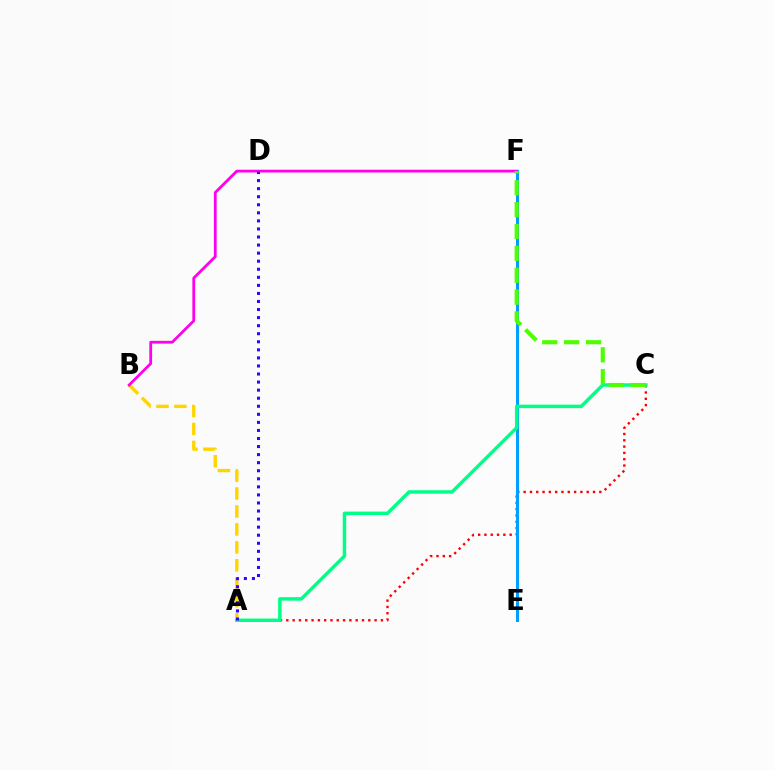{('A', 'C'): [{'color': '#ff0000', 'line_style': 'dotted', 'thickness': 1.71}, {'color': '#00ff86', 'line_style': 'solid', 'thickness': 2.49}], ('E', 'F'): [{'color': '#009eff', 'line_style': 'solid', 'thickness': 2.16}], ('A', 'B'): [{'color': '#ffd500', 'line_style': 'dashed', 'thickness': 2.44}], ('B', 'F'): [{'color': '#ff00ed', 'line_style': 'solid', 'thickness': 2.0}], ('C', 'F'): [{'color': '#4fff00', 'line_style': 'dashed', 'thickness': 2.97}], ('A', 'D'): [{'color': '#3700ff', 'line_style': 'dotted', 'thickness': 2.19}]}